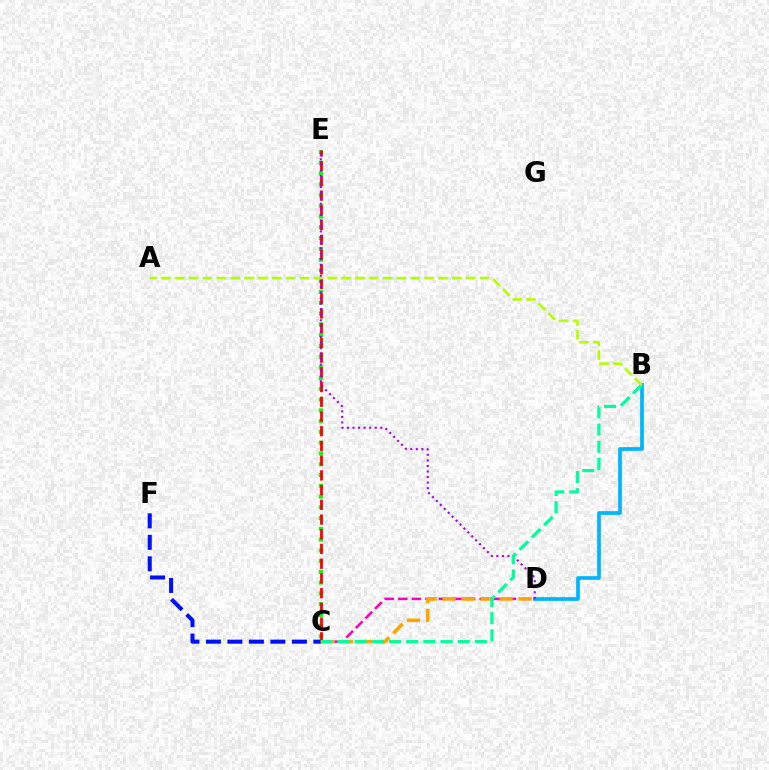{('B', 'D'): [{'color': '#00b5ff', 'line_style': 'solid', 'thickness': 2.67}], ('C', 'D'): [{'color': '#ff00bd', 'line_style': 'dashed', 'thickness': 1.84}, {'color': '#ffa500', 'line_style': 'dashed', 'thickness': 2.58}], ('C', 'F'): [{'color': '#0010ff', 'line_style': 'dashed', 'thickness': 2.92}], ('C', 'E'): [{'color': '#08ff00', 'line_style': 'dotted', 'thickness': 2.92}, {'color': '#ff0000', 'line_style': 'dashed', 'thickness': 2.0}], ('D', 'E'): [{'color': '#9b00ff', 'line_style': 'dotted', 'thickness': 1.51}], ('B', 'C'): [{'color': '#00ff9d', 'line_style': 'dashed', 'thickness': 2.34}], ('A', 'B'): [{'color': '#b3ff00', 'line_style': 'dashed', 'thickness': 1.88}]}